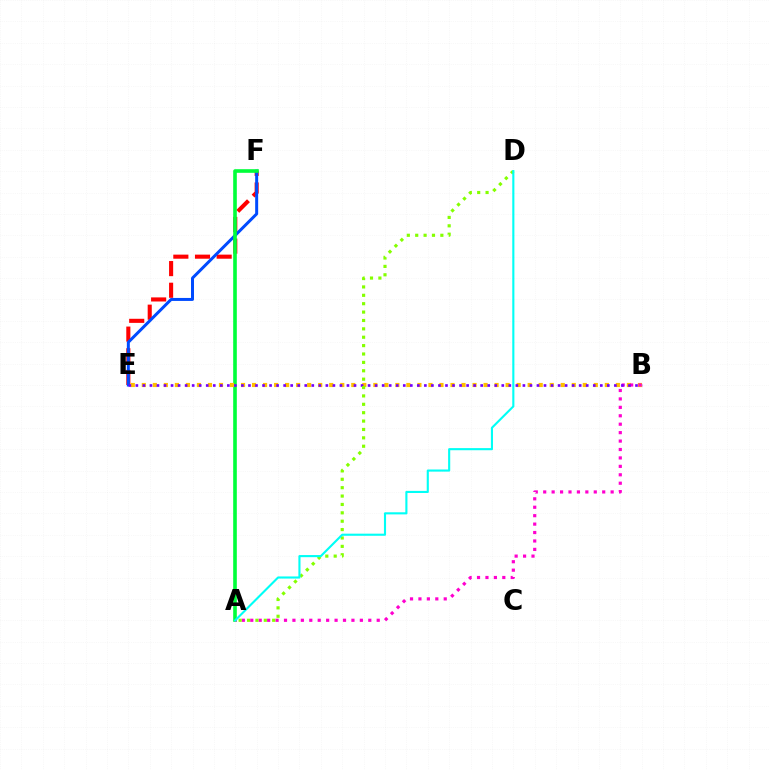{('E', 'F'): [{'color': '#ff0000', 'line_style': 'dashed', 'thickness': 2.94}, {'color': '#004bff', 'line_style': 'solid', 'thickness': 2.15}], ('A', 'F'): [{'color': '#00ff39', 'line_style': 'solid', 'thickness': 2.61}], ('B', 'E'): [{'color': '#ffbd00', 'line_style': 'dotted', 'thickness': 3.0}, {'color': '#7200ff', 'line_style': 'dotted', 'thickness': 1.91}], ('A', 'B'): [{'color': '#ff00cf', 'line_style': 'dotted', 'thickness': 2.29}], ('A', 'D'): [{'color': '#84ff00', 'line_style': 'dotted', 'thickness': 2.28}, {'color': '#00fff6', 'line_style': 'solid', 'thickness': 1.53}]}